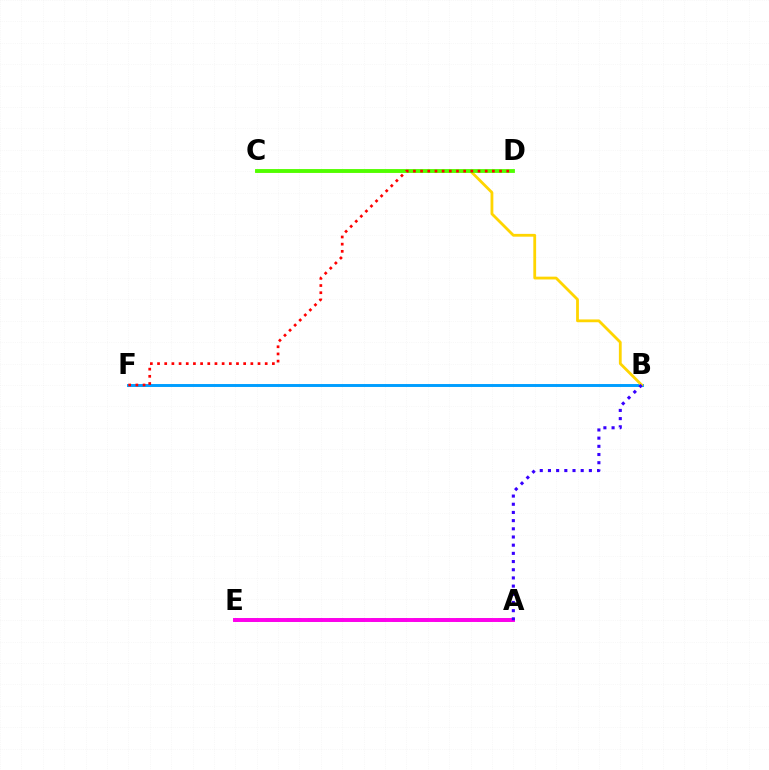{('B', 'F'): [{'color': '#009eff', 'line_style': 'solid', 'thickness': 2.11}], ('A', 'E'): [{'color': '#00ff86', 'line_style': 'dashed', 'thickness': 2.87}, {'color': '#ff00ed', 'line_style': 'solid', 'thickness': 2.84}], ('B', 'C'): [{'color': '#ffd500', 'line_style': 'solid', 'thickness': 2.02}], ('C', 'D'): [{'color': '#4fff00', 'line_style': 'solid', 'thickness': 2.75}], ('D', 'F'): [{'color': '#ff0000', 'line_style': 'dotted', 'thickness': 1.95}], ('A', 'B'): [{'color': '#3700ff', 'line_style': 'dotted', 'thickness': 2.22}]}